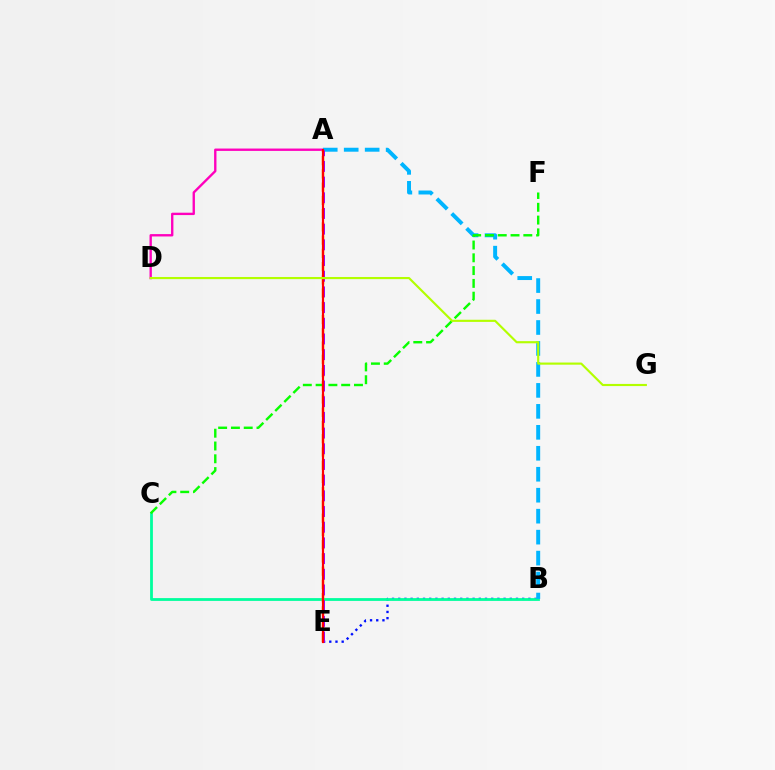{('A', 'D'): [{'color': '#ff00bd', 'line_style': 'solid', 'thickness': 1.7}], ('B', 'E'): [{'color': '#0010ff', 'line_style': 'dotted', 'thickness': 1.68}], ('B', 'C'): [{'color': '#00ff9d', 'line_style': 'solid', 'thickness': 2.01}], ('A', 'B'): [{'color': '#00b5ff', 'line_style': 'dashed', 'thickness': 2.85}], ('A', 'E'): [{'color': '#ffa500', 'line_style': 'dashed', 'thickness': 1.8}, {'color': '#9b00ff', 'line_style': 'dashed', 'thickness': 2.13}, {'color': '#ff0000', 'line_style': 'solid', 'thickness': 1.57}], ('C', 'F'): [{'color': '#08ff00', 'line_style': 'dashed', 'thickness': 1.74}], ('D', 'G'): [{'color': '#b3ff00', 'line_style': 'solid', 'thickness': 1.55}]}